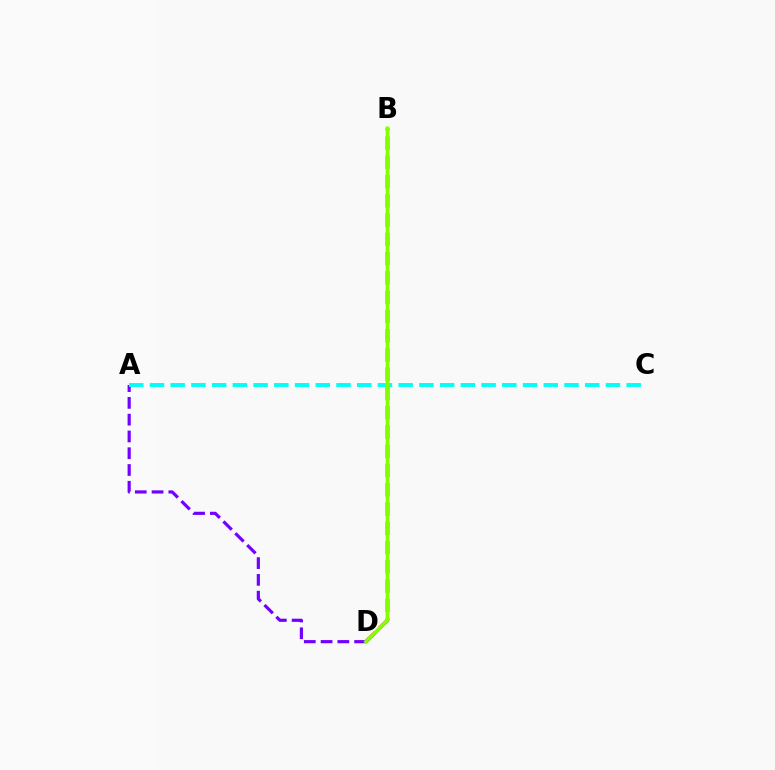{('A', 'D'): [{'color': '#7200ff', 'line_style': 'dashed', 'thickness': 2.28}], ('B', 'D'): [{'color': '#ff0000', 'line_style': 'dashed', 'thickness': 2.62}, {'color': '#84ff00', 'line_style': 'solid', 'thickness': 2.64}], ('A', 'C'): [{'color': '#00fff6', 'line_style': 'dashed', 'thickness': 2.82}]}